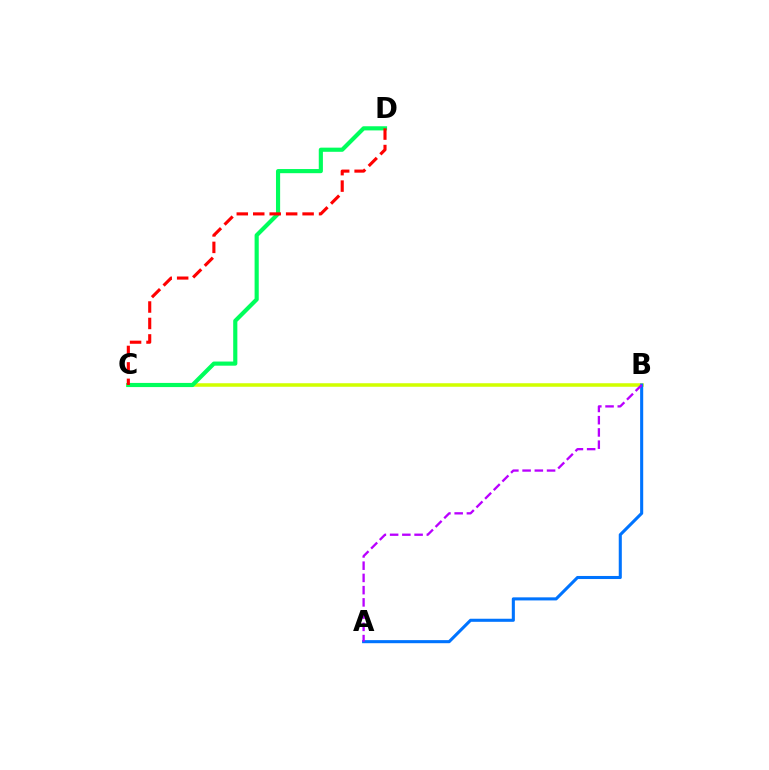{('B', 'C'): [{'color': '#d1ff00', 'line_style': 'solid', 'thickness': 2.55}], ('A', 'B'): [{'color': '#0074ff', 'line_style': 'solid', 'thickness': 2.21}, {'color': '#b900ff', 'line_style': 'dashed', 'thickness': 1.66}], ('C', 'D'): [{'color': '#00ff5c', 'line_style': 'solid', 'thickness': 2.99}, {'color': '#ff0000', 'line_style': 'dashed', 'thickness': 2.24}]}